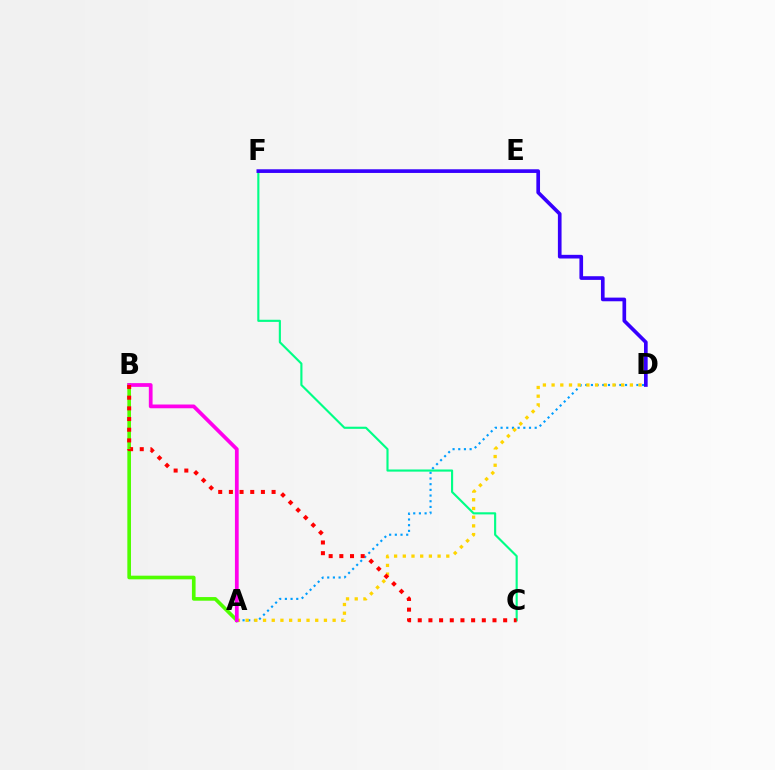{('A', 'D'): [{'color': '#009eff', 'line_style': 'dotted', 'thickness': 1.54}, {'color': '#ffd500', 'line_style': 'dotted', 'thickness': 2.36}], ('C', 'F'): [{'color': '#00ff86', 'line_style': 'solid', 'thickness': 1.54}], ('D', 'F'): [{'color': '#3700ff', 'line_style': 'solid', 'thickness': 2.64}], ('A', 'B'): [{'color': '#4fff00', 'line_style': 'solid', 'thickness': 2.63}, {'color': '#ff00ed', 'line_style': 'solid', 'thickness': 2.7}], ('B', 'C'): [{'color': '#ff0000', 'line_style': 'dotted', 'thickness': 2.9}]}